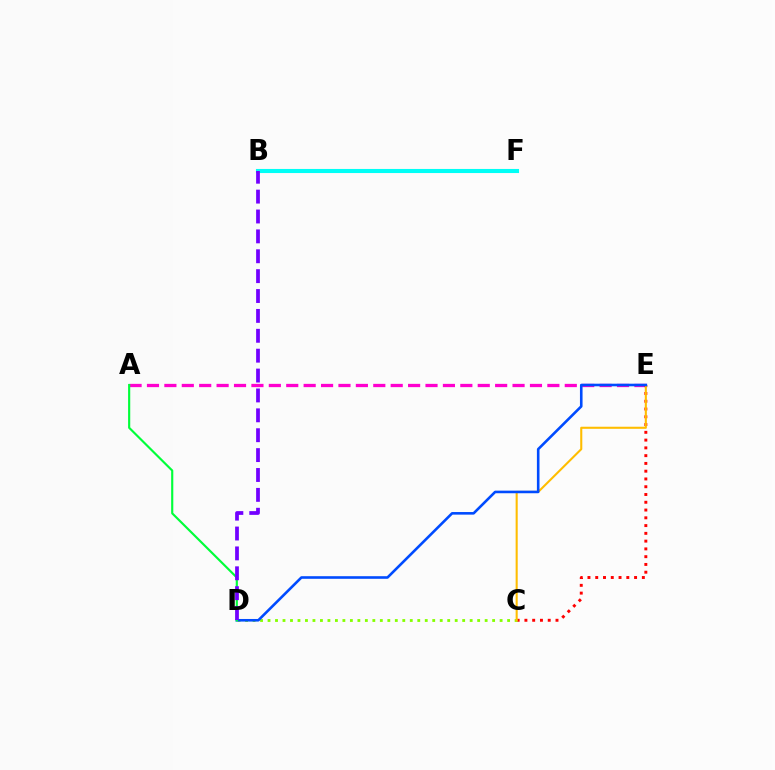{('A', 'E'): [{'color': '#ff00cf', 'line_style': 'dashed', 'thickness': 2.36}], ('C', 'E'): [{'color': '#ff0000', 'line_style': 'dotted', 'thickness': 2.11}, {'color': '#ffbd00', 'line_style': 'solid', 'thickness': 1.5}], ('C', 'D'): [{'color': '#84ff00', 'line_style': 'dotted', 'thickness': 2.03}], ('B', 'F'): [{'color': '#00fff6', 'line_style': 'solid', 'thickness': 2.95}], ('D', 'E'): [{'color': '#004bff', 'line_style': 'solid', 'thickness': 1.87}], ('A', 'D'): [{'color': '#00ff39', 'line_style': 'solid', 'thickness': 1.55}], ('B', 'D'): [{'color': '#7200ff', 'line_style': 'dashed', 'thickness': 2.7}]}